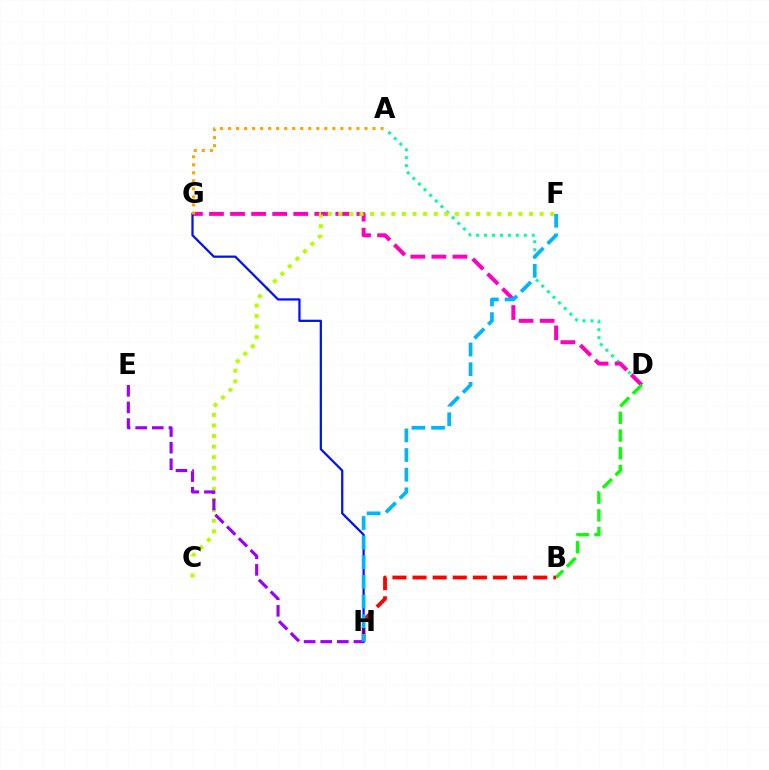{('A', 'D'): [{'color': '#00ff9d', 'line_style': 'dotted', 'thickness': 2.16}], ('D', 'G'): [{'color': '#ff00bd', 'line_style': 'dashed', 'thickness': 2.86}], ('C', 'F'): [{'color': '#b3ff00', 'line_style': 'dotted', 'thickness': 2.88}], ('B', 'D'): [{'color': '#08ff00', 'line_style': 'dashed', 'thickness': 2.41}], ('B', 'H'): [{'color': '#ff0000', 'line_style': 'dashed', 'thickness': 2.73}], ('E', 'H'): [{'color': '#9b00ff', 'line_style': 'dashed', 'thickness': 2.26}], ('G', 'H'): [{'color': '#0010ff', 'line_style': 'solid', 'thickness': 1.61}], ('A', 'G'): [{'color': '#ffa500', 'line_style': 'dotted', 'thickness': 2.18}], ('F', 'H'): [{'color': '#00b5ff', 'line_style': 'dashed', 'thickness': 2.67}]}